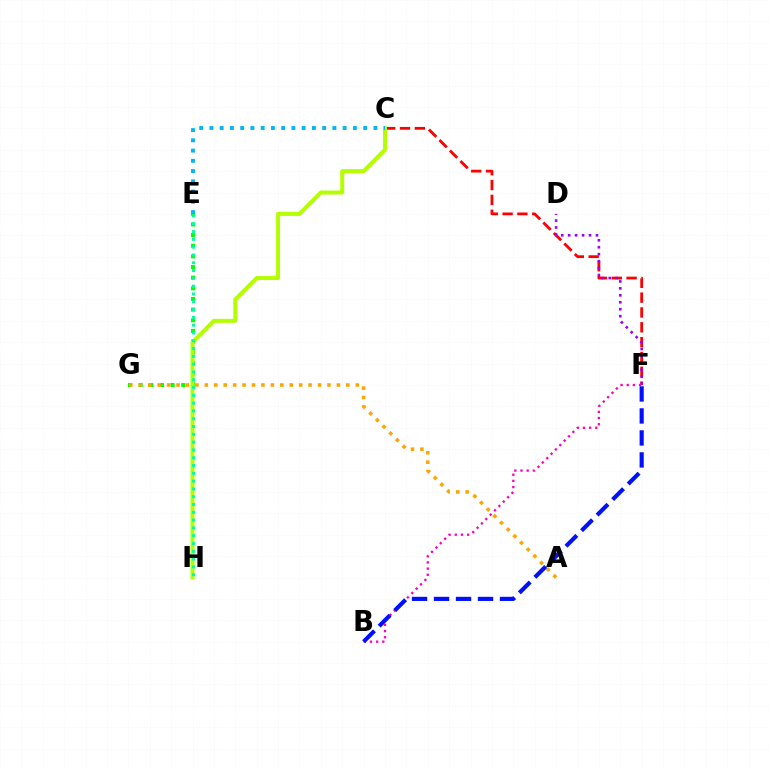{('C', 'F'): [{'color': '#ff0000', 'line_style': 'dashed', 'thickness': 2.01}], ('E', 'G'): [{'color': '#08ff00', 'line_style': 'dotted', 'thickness': 2.89}], ('D', 'F'): [{'color': '#9b00ff', 'line_style': 'dotted', 'thickness': 1.89}], ('B', 'F'): [{'color': '#ff00bd', 'line_style': 'dotted', 'thickness': 1.68}, {'color': '#0010ff', 'line_style': 'dashed', 'thickness': 2.99}], ('A', 'G'): [{'color': '#ffa500', 'line_style': 'dotted', 'thickness': 2.56}], ('C', 'H'): [{'color': '#b3ff00', 'line_style': 'solid', 'thickness': 2.87}], ('E', 'H'): [{'color': '#00ff9d', 'line_style': 'dotted', 'thickness': 2.12}], ('C', 'E'): [{'color': '#00b5ff', 'line_style': 'dotted', 'thickness': 2.78}]}